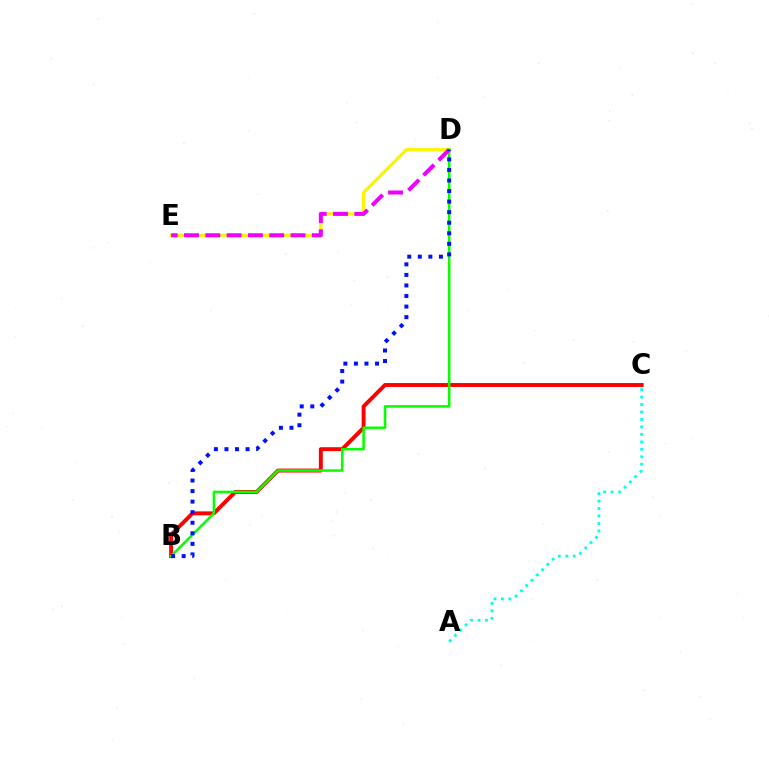{('B', 'C'): [{'color': '#ff0000', 'line_style': 'solid', 'thickness': 2.83}], ('D', 'E'): [{'color': '#fcf500', 'line_style': 'solid', 'thickness': 2.32}, {'color': '#ee00ff', 'line_style': 'dashed', 'thickness': 2.89}], ('A', 'C'): [{'color': '#00fff6', 'line_style': 'dotted', 'thickness': 2.03}], ('B', 'D'): [{'color': '#08ff00', 'line_style': 'solid', 'thickness': 1.85}, {'color': '#0010ff', 'line_style': 'dotted', 'thickness': 2.87}]}